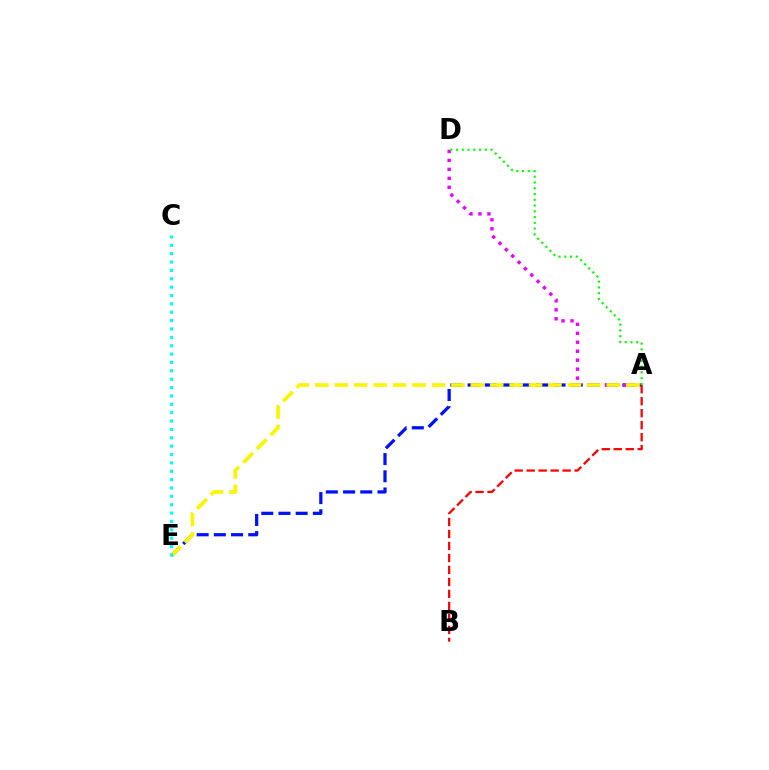{('A', 'E'): [{'color': '#0010ff', 'line_style': 'dashed', 'thickness': 2.34}, {'color': '#fcf500', 'line_style': 'dashed', 'thickness': 2.64}], ('A', 'D'): [{'color': '#ee00ff', 'line_style': 'dotted', 'thickness': 2.44}, {'color': '#08ff00', 'line_style': 'dotted', 'thickness': 1.57}], ('C', 'E'): [{'color': '#00fff6', 'line_style': 'dotted', 'thickness': 2.27}], ('A', 'B'): [{'color': '#ff0000', 'line_style': 'dashed', 'thickness': 1.63}]}